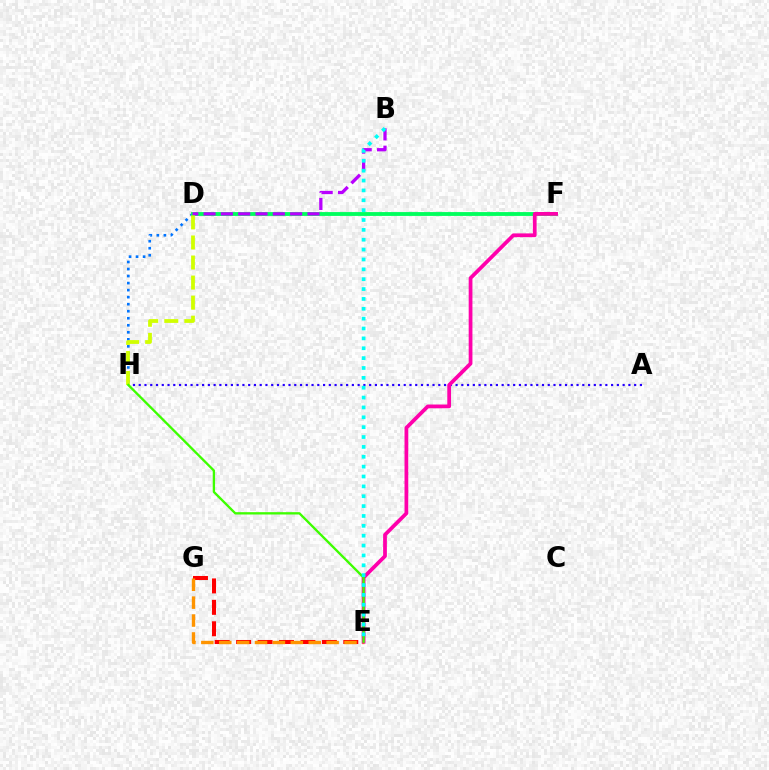{('D', 'H'): [{'color': '#0074ff', 'line_style': 'dotted', 'thickness': 1.91}, {'color': '#d1ff00', 'line_style': 'dashed', 'thickness': 2.72}], ('D', 'F'): [{'color': '#00ff5c', 'line_style': 'solid', 'thickness': 2.76}], ('A', 'H'): [{'color': '#2500ff', 'line_style': 'dotted', 'thickness': 1.57}], ('E', 'G'): [{'color': '#ff0000', 'line_style': 'dashed', 'thickness': 2.91}, {'color': '#ff9400', 'line_style': 'dashed', 'thickness': 2.43}], ('B', 'D'): [{'color': '#b900ff', 'line_style': 'dashed', 'thickness': 2.35}], ('E', 'F'): [{'color': '#ff00ac', 'line_style': 'solid', 'thickness': 2.7}], ('E', 'H'): [{'color': '#3dff00', 'line_style': 'solid', 'thickness': 1.68}], ('B', 'E'): [{'color': '#00fff6', 'line_style': 'dotted', 'thickness': 2.68}]}